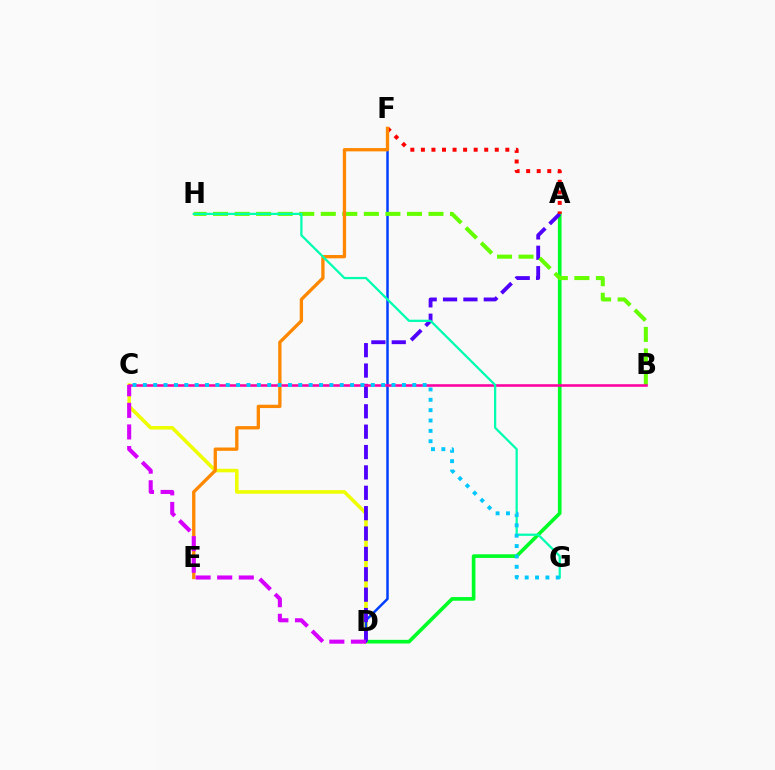{('A', 'D'): [{'color': '#00ff27', 'line_style': 'solid', 'thickness': 2.64}, {'color': '#4f00ff', 'line_style': 'dashed', 'thickness': 2.77}], ('C', 'D'): [{'color': '#eeff00', 'line_style': 'solid', 'thickness': 2.56}, {'color': '#d600ff', 'line_style': 'dashed', 'thickness': 2.93}], ('D', 'F'): [{'color': '#003fff', 'line_style': 'solid', 'thickness': 1.8}], ('B', 'H'): [{'color': '#66ff00', 'line_style': 'dashed', 'thickness': 2.93}], ('A', 'F'): [{'color': '#ff0000', 'line_style': 'dotted', 'thickness': 2.87}], ('B', 'C'): [{'color': '#ff00a0', 'line_style': 'solid', 'thickness': 1.84}], ('E', 'F'): [{'color': '#ff8800', 'line_style': 'solid', 'thickness': 2.39}], ('G', 'H'): [{'color': '#00ffaf', 'line_style': 'solid', 'thickness': 1.62}], ('C', 'G'): [{'color': '#00c7ff', 'line_style': 'dotted', 'thickness': 2.82}]}